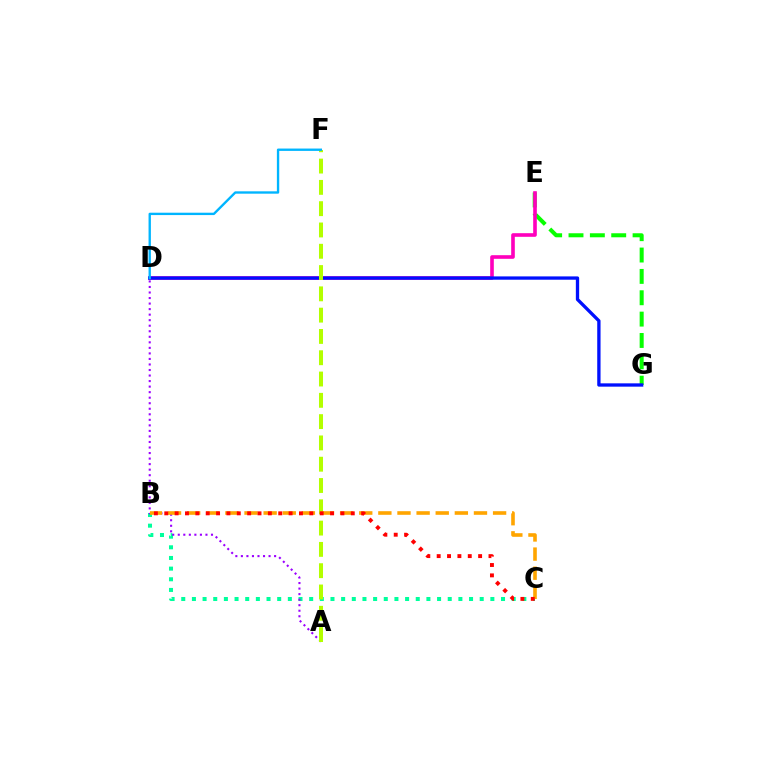{('E', 'G'): [{'color': '#08ff00', 'line_style': 'dashed', 'thickness': 2.9}], ('D', 'E'): [{'color': '#ff00bd', 'line_style': 'solid', 'thickness': 2.61}], ('B', 'C'): [{'color': '#00ff9d', 'line_style': 'dotted', 'thickness': 2.9}, {'color': '#ffa500', 'line_style': 'dashed', 'thickness': 2.6}, {'color': '#ff0000', 'line_style': 'dotted', 'thickness': 2.82}], ('D', 'G'): [{'color': '#0010ff', 'line_style': 'solid', 'thickness': 2.39}], ('A', 'D'): [{'color': '#9b00ff', 'line_style': 'dotted', 'thickness': 1.5}], ('A', 'F'): [{'color': '#b3ff00', 'line_style': 'dashed', 'thickness': 2.89}], ('D', 'F'): [{'color': '#00b5ff', 'line_style': 'solid', 'thickness': 1.7}]}